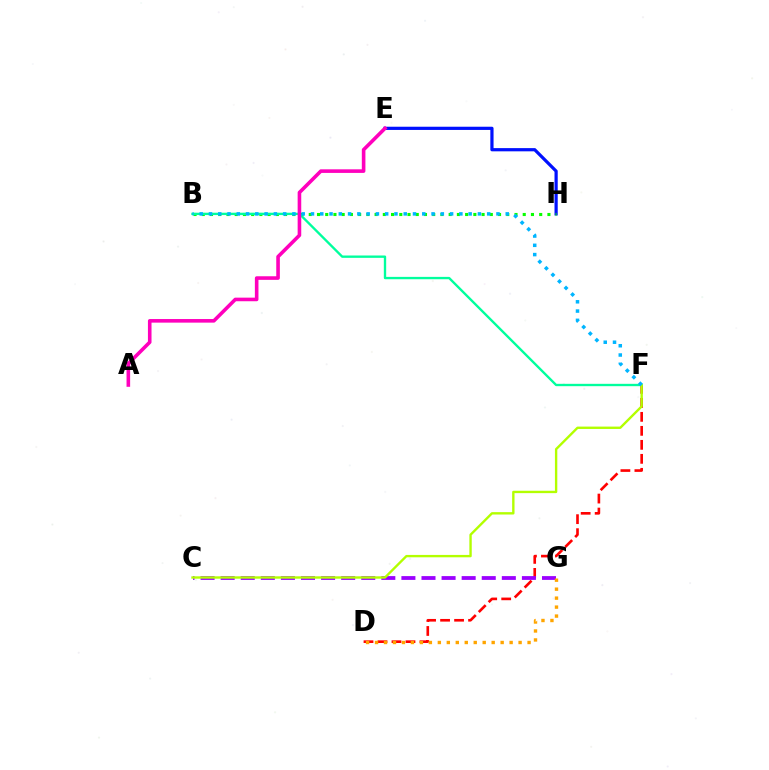{('D', 'F'): [{'color': '#ff0000', 'line_style': 'dashed', 'thickness': 1.9}], ('E', 'H'): [{'color': '#0010ff', 'line_style': 'solid', 'thickness': 2.31}], ('B', 'H'): [{'color': '#08ff00', 'line_style': 'dotted', 'thickness': 2.24}], ('C', 'G'): [{'color': '#9b00ff', 'line_style': 'dashed', 'thickness': 2.73}], ('B', 'F'): [{'color': '#00ff9d', 'line_style': 'solid', 'thickness': 1.69}, {'color': '#00b5ff', 'line_style': 'dotted', 'thickness': 2.52}], ('A', 'E'): [{'color': '#ff00bd', 'line_style': 'solid', 'thickness': 2.59}], ('C', 'F'): [{'color': '#b3ff00', 'line_style': 'solid', 'thickness': 1.71}], ('D', 'G'): [{'color': '#ffa500', 'line_style': 'dotted', 'thickness': 2.44}]}